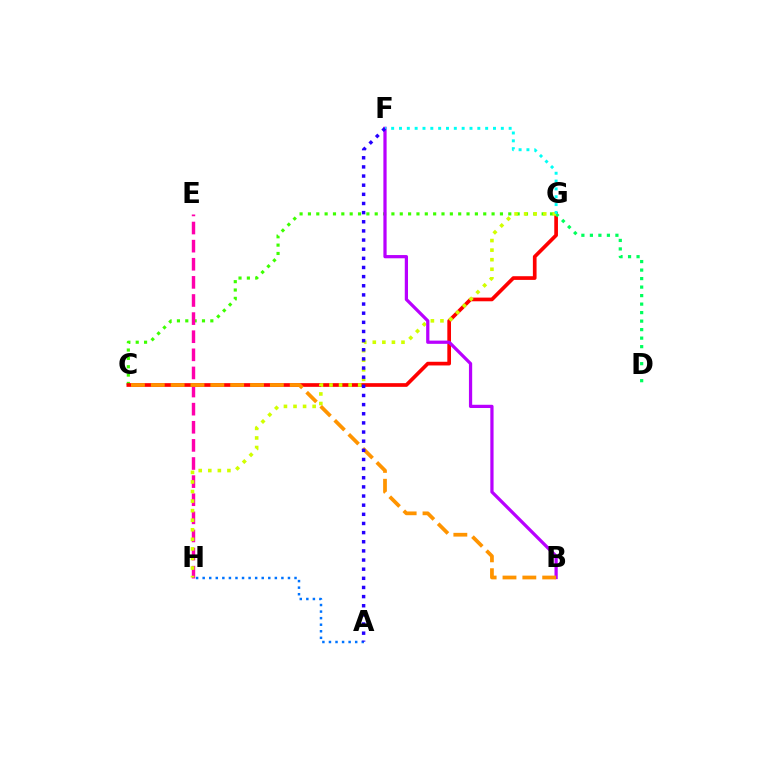{('C', 'G'): [{'color': '#3dff00', 'line_style': 'dotted', 'thickness': 2.27}, {'color': '#ff0000', 'line_style': 'solid', 'thickness': 2.65}], ('E', 'H'): [{'color': '#ff00ac', 'line_style': 'dashed', 'thickness': 2.46}], ('A', 'H'): [{'color': '#0074ff', 'line_style': 'dotted', 'thickness': 1.78}], ('D', 'G'): [{'color': '#00ff5c', 'line_style': 'dotted', 'thickness': 2.31}], ('G', 'H'): [{'color': '#d1ff00', 'line_style': 'dotted', 'thickness': 2.6}], ('B', 'F'): [{'color': '#b900ff', 'line_style': 'solid', 'thickness': 2.33}], ('B', 'C'): [{'color': '#ff9400', 'line_style': 'dashed', 'thickness': 2.7}], ('F', 'G'): [{'color': '#00fff6', 'line_style': 'dotted', 'thickness': 2.13}], ('A', 'F'): [{'color': '#2500ff', 'line_style': 'dotted', 'thickness': 2.48}]}